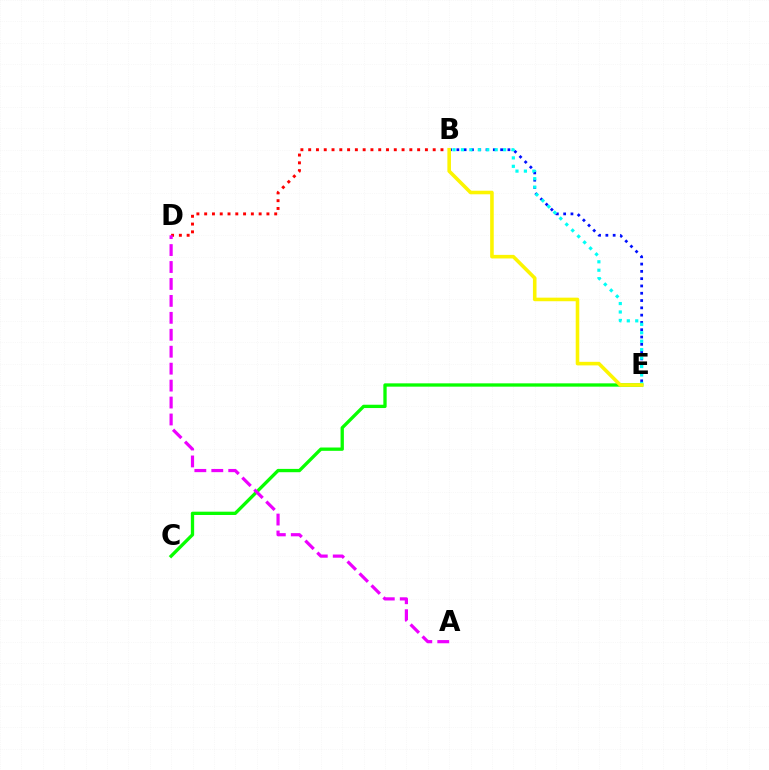{('C', 'E'): [{'color': '#08ff00', 'line_style': 'solid', 'thickness': 2.38}], ('B', 'D'): [{'color': '#ff0000', 'line_style': 'dotted', 'thickness': 2.11}], ('B', 'E'): [{'color': '#0010ff', 'line_style': 'dotted', 'thickness': 1.98}, {'color': '#00fff6', 'line_style': 'dotted', 'thickness': 2.29}, {'color': '#fcf500', 'line_style': 'solid', 'thickness': 2.58}], ('A', 'D'): [{'color': '#ee00ff', 'line_style': 'dashed', 'thickness': 2.3}]}